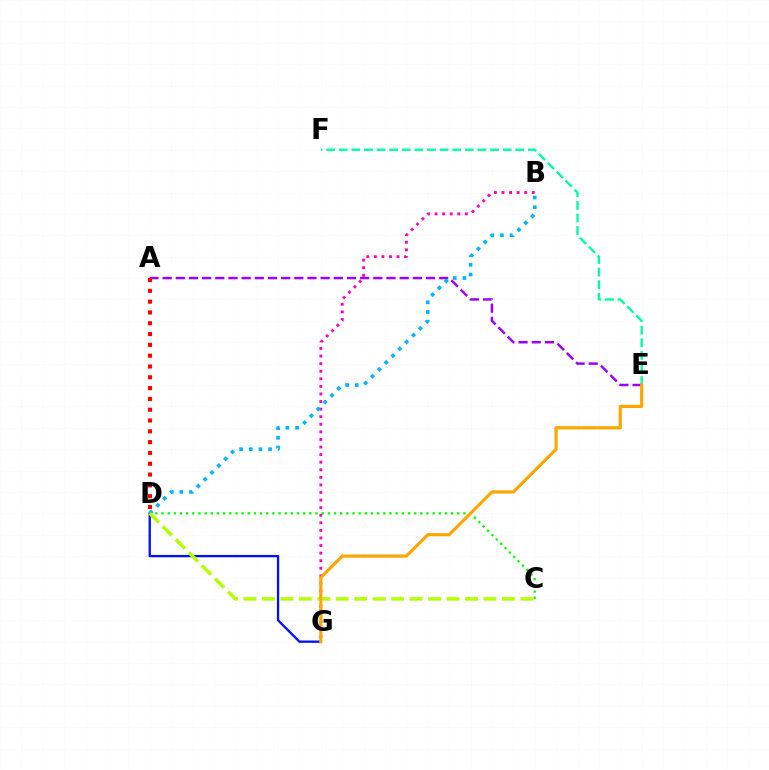{('D', 'G'): [{'color': '#0010ff', 'line_style': 'solid', 'thickness': 1.66}], ('E', 'F'): [{'color': '#00ff9d', 'line_style': 'dashed', 'thickness': 1.71}], ('B', 'G'): [{'color': '#ff00bd', 'line_style': 'dotted', 'thickness': 2.06}], ('A', 'E'): [{'color': '#9b00ff', 'line_style': 'dashed', 'thickness': 1.79}], ('B', 'D'): [{'color': '#00b5ff', 'line_style': 'dotted', 'thickness': 2.63}], ('C', 'D'): [{'color': '#08ff00', 'line_style': 'dotted', 'thickness': 1.67}, {'color': '#b3ff00', 'line_style': 'dashed', 'thickness': 2.51}], ('A', 'D'): [{'color': '#ff0000', 'line_style': 'dotted', 'thickness': 2.94}], ('E', 'G'): [{'color': '#ffa500', 'line_style': 'solid', 'thickness': 2.27}]}